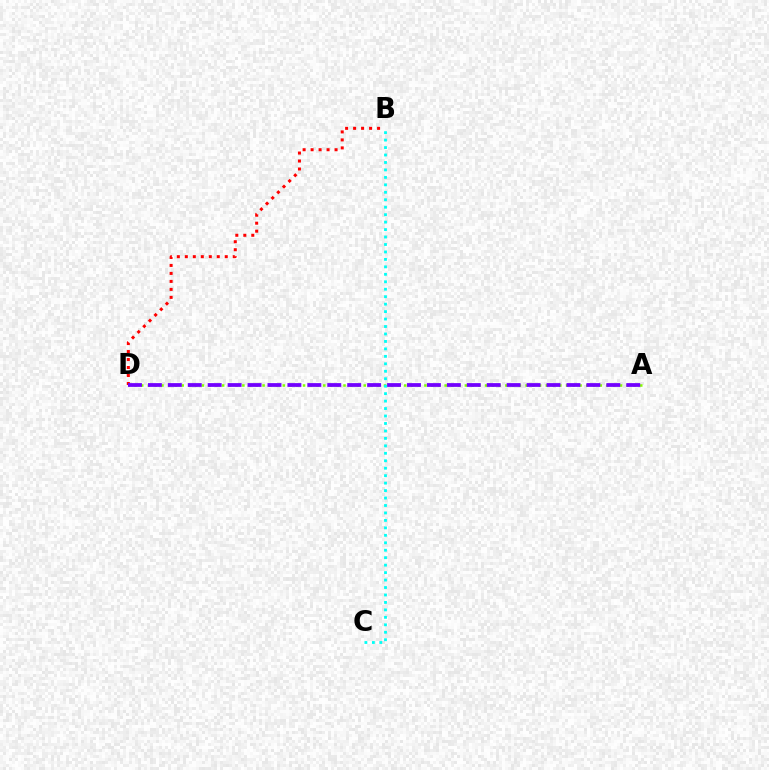{('A', 'D'): [{'color': '#84ff00', 'line_style': 'dotted', 'thickness': 1.83}, {'color': '#7200ff', 'line_style': 'dashed', 'thickness': 2.71}], ('B', 'D'): [{'color': '#ff0000', 'line_style': 'dotted', 'thickness': 2.17}], ('B', 'C'): [{'color': '#00fff6', 'line_style': 'dotted', 'thickness': 2.03}]}